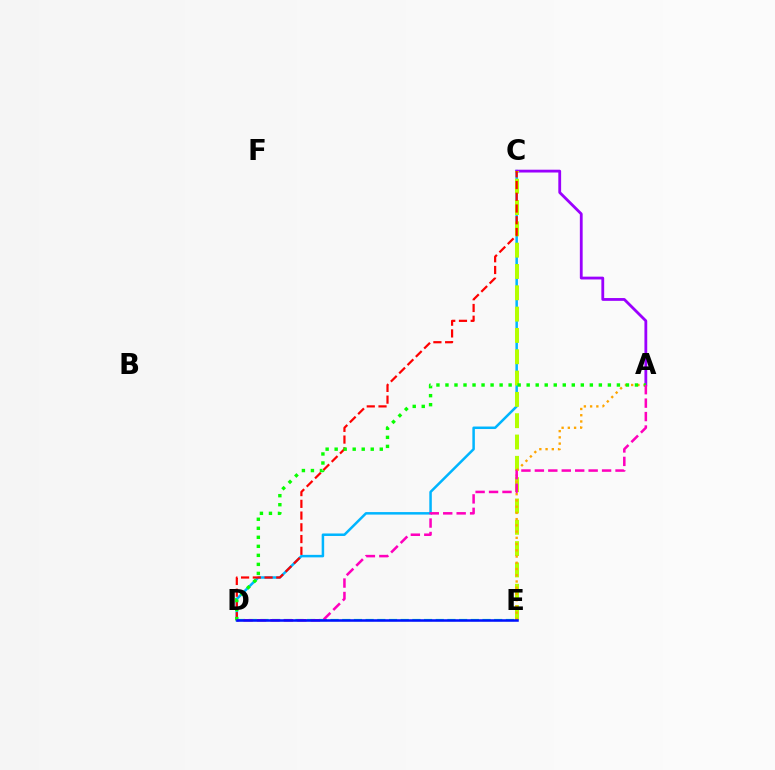{('C', 'D'): [{'color': '#00b5ff', 'line_style': 'solid', 'thickness': 1.8}, {'color': '#ff0000', 'line_style': 'dashed', 'thickness': 1.59}], ('A', 'C'): [{'color': '#9b00ff', 'line_style': 'solid', 'thickness': 2.02}], ('C', 'E'): [{'color': '#b3ff00', 'line_style': 'dashed', 'thickness': 2.9}], ('A', 'E'): [{'color': '#ffa500', 'line_style': 'dotted', 'thickness': 1.69}], ('D', 'E'): [{'color': '#00ff9d', 'line_style': 'dashed', 'thickness': 1.59}, {'color': '#0010ff', 'line_style': 'solid', 'thickness': 1.82}], ('A', 'D'): [{'color': '#08ff00', 'line_style': 'dotted', 'thickness': 2.45}, {'color': '#ff00bd', 'line_style': 'dashed', 'thickness': 1.83}]}